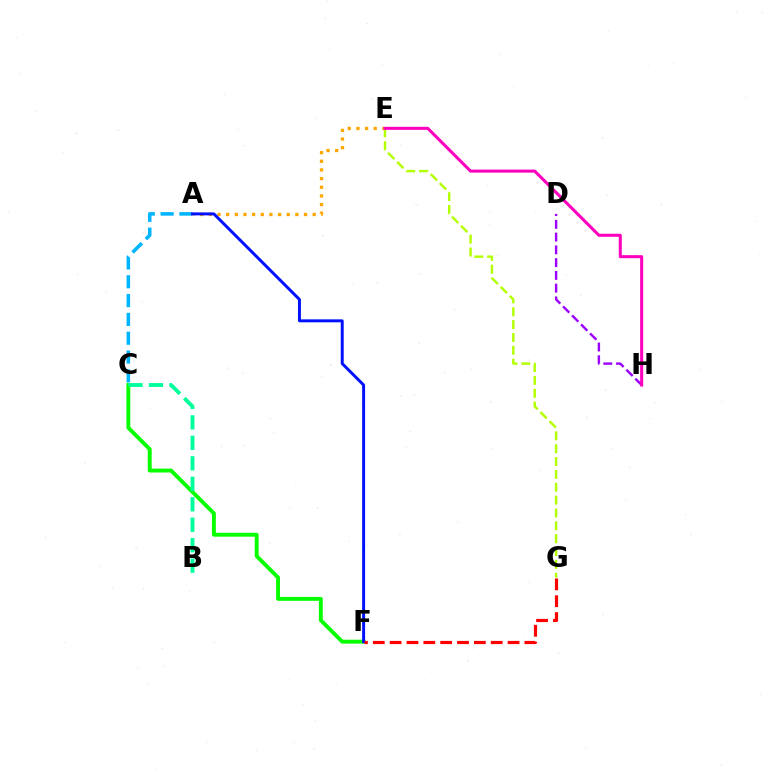{('A', 'E'): [{'color': '#ffa500', 'line_style': 'dotted', 'thickness': 2.35}], ('A', 'C'): [{'color': '#00b5ff', 'line_style': 'dashed', 'thickness': 2.56}], ('D', 'H'): [{'color': '#9b00ff', 'line_style': 'dashed', 'thickness': 1.73}], ('C', 'F'): [{'color': '#08ff00', 'line_style': 'solid', 'thickness': 2.81}], ('A', 'F'): [{'color': '#0010ff', 'line_style': 'solid', 'thickness': 2.13}], ('B', 'C'): [{'color': '#00ff9d', 'line_style': 'dashed', 'thickness': 2.78}], ('E', 'G'): [{'color': '#b3ff00', 'line_style': 'dashed', 'thickness': 1.75}], ('F', 'G'): [{'color': '#ff0000', 'line_style': 'dashed', 'thickness': 2.29}], ('E', 'H'): [{'color': '#ff00bd', 'line_style': 'solid', 'thickness': 2.19}]}